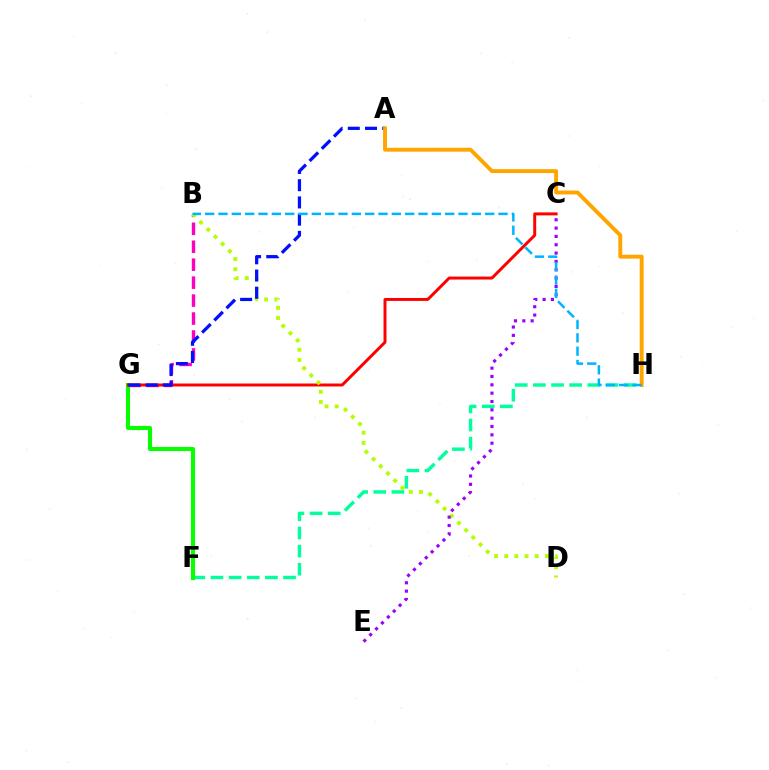{('F', 'H'): [{'color': '#00ff9d', 'line_style': 'dashed', 'thickness': 2.46}], ('F', 'G'): [{'color': '#08ff00', 'line_style': 'solid', 'thickness': 2.94}], ('B', 'G'): [{'color': '#ff00bd', 'line_style': 'dashed', 'thickness': 2.44}], ('C', 'G'): [{'color': '#ff0000', 'line_style': 'solid', 'thickness': 2.13}], ('B', 'D'): [{'color': '#b3ff00', 'line_style': 'dotted', 'thickness': 2.76}], ('A', 'G'): [{'color': '#0010ff', 'line_style': 'dashed', 'thickness': 2.34}], ('A', 'H'): [{'color': '#ffa500', 'line_style': 'solid', 'thickness': 2.81}], ('C', 'E'): [{'color': '#9b00ff', 'line_style': 'dotted', 'thickness': 2.26}], ('B', 'H'): [{'color': '#00b5ff', 'line_style': 'dashed', 'thickness': 1.81}]}